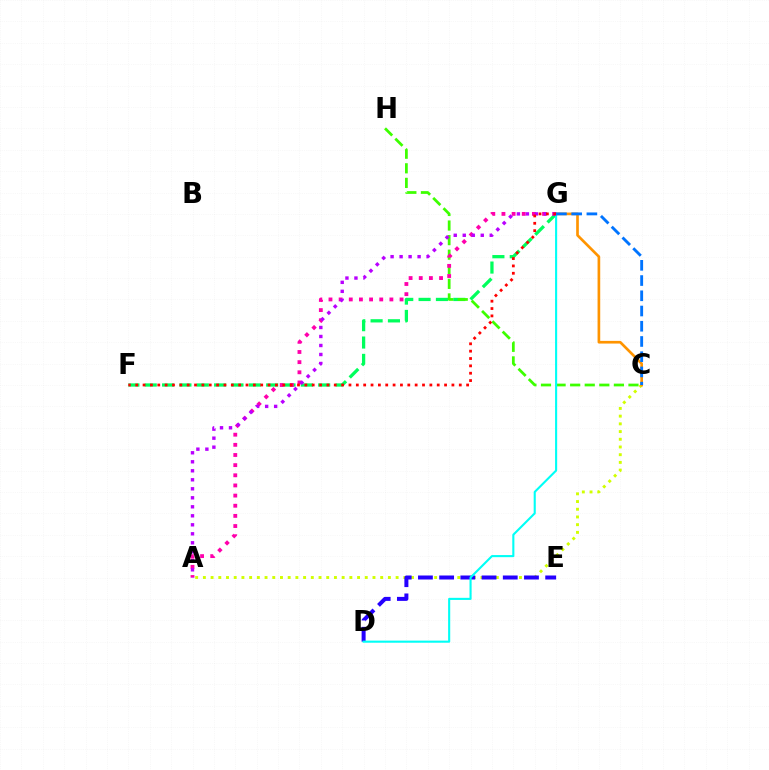{('F', 'G'): [{'color': '#00ff5c', 'line_style': 'dashed', 'thickness': 2.36}, {'color': '#ff0000', 'line_style': 'dotted', 'thickness': 2.0}], ('A', 'C'): [{'color': '#d1ff00', 'line_style': 'dotted', 'thickness': 2.09}], ('D', 'E'): [{'color': '#2500ff', 'line_style': 'dashed', 'thickness': 2.88}], ('C', 'G'): [{'color': '#ff9400', 'line_style': 'solid', 'thickness': 1.92}, {'color': '#0074ff', 'line_style': 'dashed', 'thickness': 2.07}], ('C', 'H'): [{'color': '#3dff00', 'line_style': 'dashed', 'thickness': 1.98}], ('A', 'G'): [{'color': '#ff00ac', 'line_style': 'dotted', 'thickness': 2.76}, {'color': '#b900ff', 'line_style': 'dotted', 'thickness': 2.45}], ('D', 'G'): [{'color': '#00fff6', 'line_style': 'solid', 'thickness': 1.51}]}